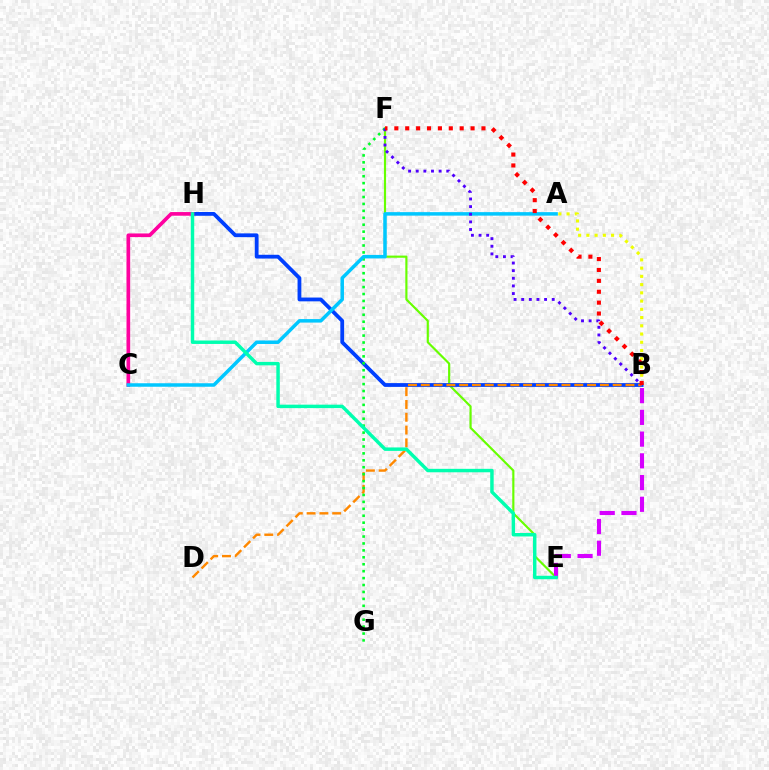{('E', 'F'): [{'color': '#66ff00', 'line_style': 'solid', 'thickness': 1.55}], ('B', 'H'): [{'color': '#003fff', 'line_style': 'solid', 'thickness': 2.73}], ('A', 'B'): [{'color': '#eeff00', 'line_style': 'dotted', 'thickness': 2.24}], ('B', 'E'): [{'color': '#d600ff', 'line_style': 'dashed', 'thickness': 2.95}], ('B', 'D'): [{'color': '#ff8800', 'line_style': 'dashed', 'thickness': 1.74}], ('C', 'H'): [{'color': '#ff00a0', 'line_style': 'solid', 'thickness': 2.63}], ('F', 'G'): [{'color': '#00ff27', 'line_style': 'dotted', 'thickness': 1.88}], ('A', 'C'): [{'color': '#00c7ff', 'line_style': 'solid', 'thickness': 2.52}], ('B', 'F'): [{'color': '#4f00ff', 'line_style': 'dotted', 'thickness': 2.07}, {'color': '#ff0000', 'line_style': 'dotted', 'thickness': 2.96}], ('E', 'H'): [{'color': '#00ffaf', 'line_style': 'solid', 'thickness': 2.48}]}